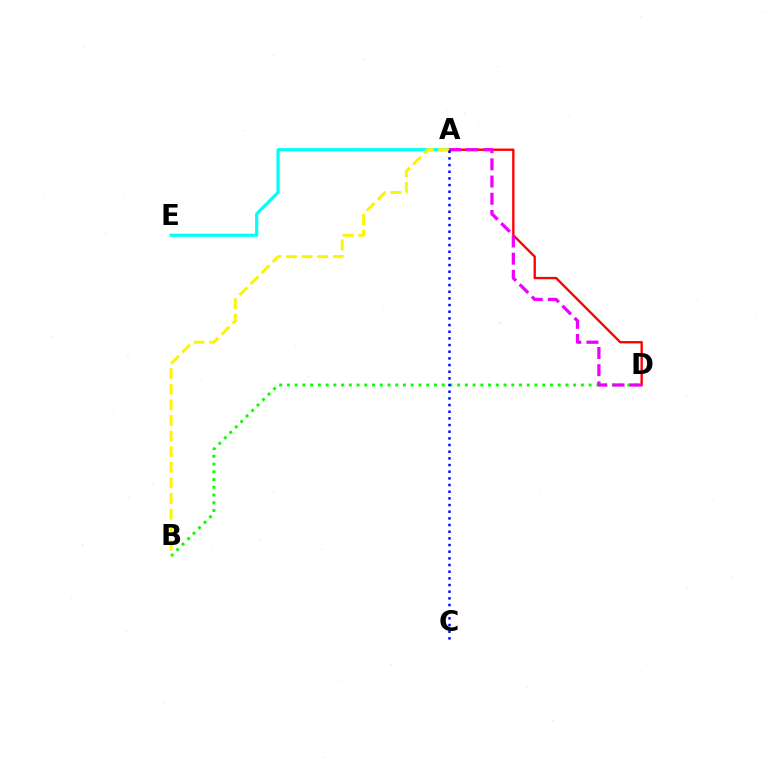{('A', 'E'): [{'color': '#00fff6', 'line_style': 'solid', 'thickness': 2.28}], ('B', 'D'): [{'color': '#08ff00', 'line_style': 'dotted', 'thickness': 2.1}], ('A', 'D'): [{'color': '#ff0000', 'line_style': 'solid', 'thickness': 1.69}, {'color': '#ee00ff', 'line_style': 'dashed', 'thickness': 2.34}], ('A', 'B'): [{'color': '#fcf500', 'line_style': 'dashed', 'thickness': 2.12}], ('A', 'C'): [{'color': '#0010ff', 'line_style': 'dotted', 'thickness': 1.81}]}